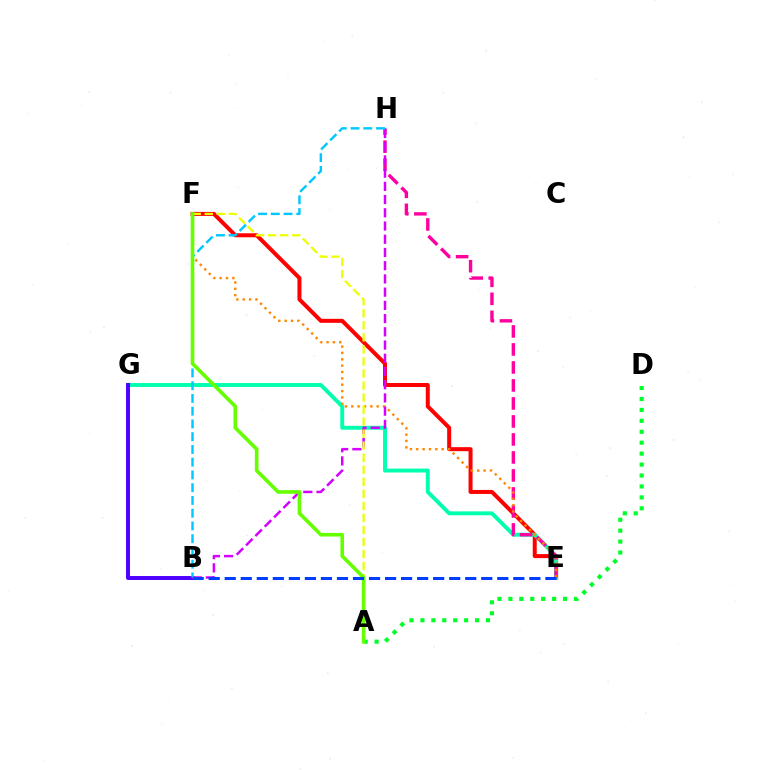{('E', 'F'): [{'color': '#ff0000', 'line_style': 'solid', 'thickness': 2.88}, {'color': '#ff8800', 'line_style': 'dotted', 'thickness': 1.72}], ('E', 'G'): [{'color': '#00ffaf', 'line_style': 'solid', 'thickness': 2.82}], ('B', 'G'): [{'color': '#4f00ff', 'line_style': 'solid', 'thickness': 2.84}], ('E', 'H'): [{'color': '#ff00a0', 'line_style': 'dashed', 'thickness': 2.45}], ('B', 'H'): [{'color': '#d600ff', 'line_style': 'dashed', 'thickness': 1.8}, {'color': '#00c7ff', 'line_style': 'dashed', 'thickness': 1.73}], ('A', 'F'): [{'color': '#eeff00', 'line_style': 'dashed', 'thickness': 1.64}, {'color': '#66ff00', 'line_style': 'solid', 'thickness': 2.61}], ('A', 'D'): [{'color': '#00ff27', 'line_style': 'dotted', 'thickness': 2.97}], ('B', 'E'): [{'color': '#003fff', 'line_style': 'dashed', 'thickness': 2.18}]}